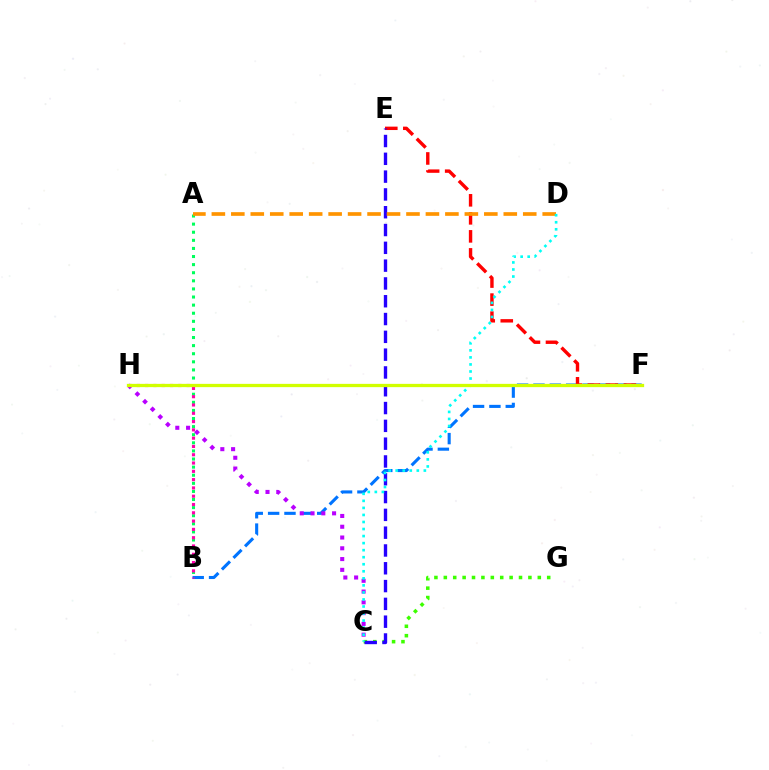{('A', 'B'): [{'color': '#00ff5c', 'line_style': 'dotted', 'thickness': 2.2}], ('C', 'G'): [{'color': '#3dff00', 'line_style': 'dotted', 'thickness': 2.55}], ('B', 'F'): [{'color': '#0074ff', 'line_style': 'dashed', 'thickness': 2.22}], ('C', 'H'): [{'color': '#b900ff', 'line_style': 'dotted', 'thickness': 2.93}], ('E', 'F'): [{'color': '#ff0000', 'line_style': 'dashed', 'thickness': 2.45}], ('C', 'E'): [{'color': '#2500ff', 'line_style': 'dashed', 'thickness': 2.42}], ('A', 'D'): [{'color': '#ff9400', 'line_style': 'dashed', 'thickness': 2.64}], ('C', 'D'): [{'color': '#00fff6', 'line_style': 'dotted', 'thickness': 1.91}], ('B', 'H'): [{'color': '#ff00ac', 'line_style': 'dotted', 'thickness': 2.25}], ('F', 'H'): [{'color': '#d1ff00', 'line_style': 'solid', 'thickness': 2.36}]}